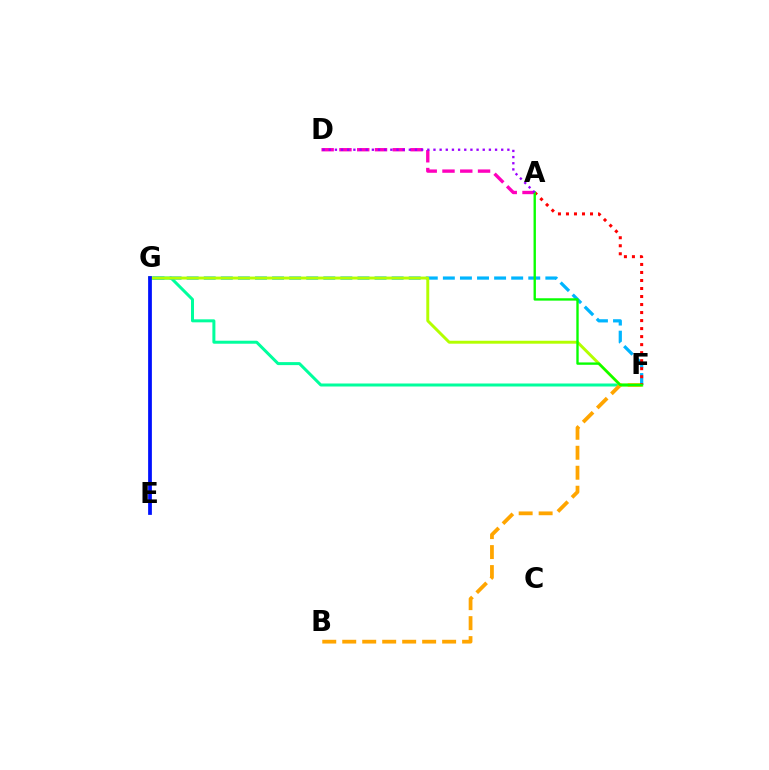{('F', 'G'): [{'color': '#00ff9d', 'line_style': 'solid', 'thickness': 2.16}, {'color': '#00b5ff', 'line_style': 'dashed', 'thickness': 2.32}, {'color': '#b3ff00', 'line_style': 'solid', 'thickness': 2.11}], ('A', 'D'): [{'color': '#ff00bd', 'line_style': 'dashed', 'thickness': 2.41}, {'color': '#9b00ff', 'line_style': 'dotted', 'thickness': 1.67}], ('B', 'F'): [{'color': '#ffa500', 'line_style': 'dashed', 'thickness': 2.71}], ('A', 'F'): [{'color': '#ff0000', 'line_style': 'dotted', 'thickness': 2.18}, {'color': '#08ff00', 'line_style': 'solid', 'thickness': 1.7}], ('E', 'G'): [{'color': '#0010ff', 'line_style': 'solid', 'thickness': 2.7}]}